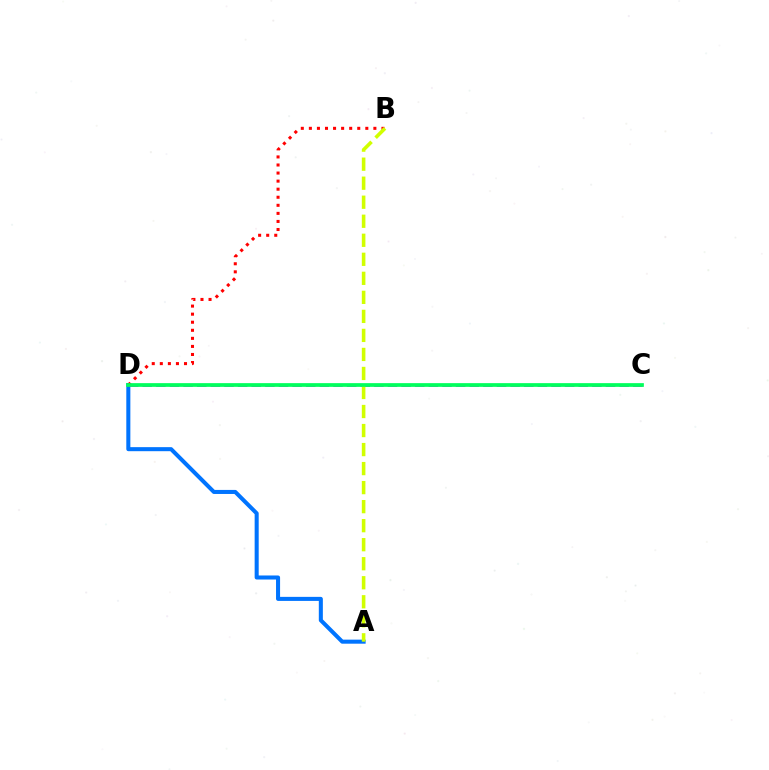{('A', 'D'): [{'color': '#0074ff', 'line_style': 'solid', 'thickness': 2.91}], ('B', 'D'): [{'color': '#ff0000', 'line_style': 'dotted', 'thickness': 2.19}], ('C', 'D'): [{'color': '#b900ff', 'line_style': 'dashed', 'thickness': 1.85}, {'color': '#00ff5c', 'line_style': 'solid', 'thickness': 2.68}], ('A', 'B'): [{'color': '#d1ff00', 'line_style': 'dashed', 'thickness': 2.58}]}